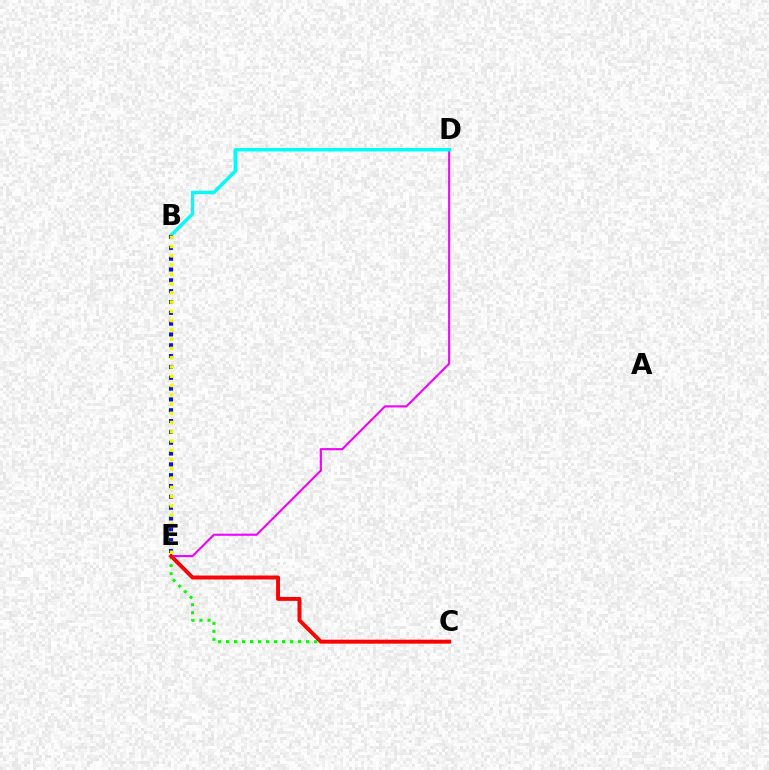{('C', 'E'): [{'color': '#08ff00', 'line_style': 'dotted', 'thickness': 2.17}, {'color': '#ff0000', 'line_style': 'solid', 'thickness': 2.83}], ('D', 'E'): [{'color': '#ee00ff', 'line_style': 'solid', 'thickness': 1.52}], ('B', 'D'): [{'color': '#00fff6', 'line_style': 'solid', 'thickness': 2.51}], ('B', 'E'): [{'color': '#0010ff', 'line_style': 'dotted', 'thickness': 2.94}, {'color': '#fcf500', 'line_style': 'dotted', 'thickness': 2.52}]}